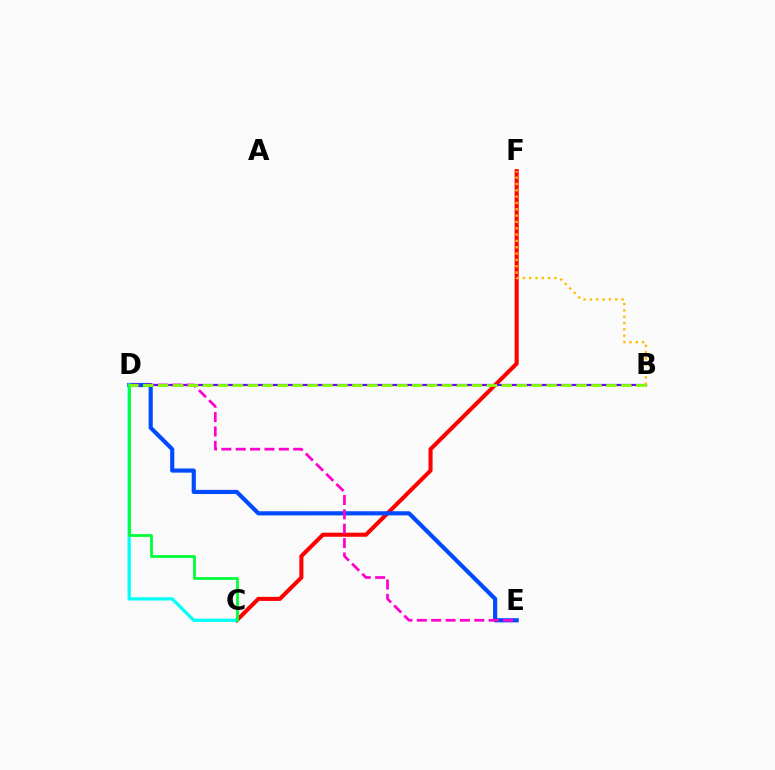{('C', 'F'): [{'color': '#ff0000', 'line_style': 'solid', 'thickness': 2.92}], ('B', 'D'): [{'color': '#7200ff', 'line_style': 'solid', 'thickness': 1.6}, {'color': '#84ff00', 'line_style': 'dashed', 'thickness': 2.03}], ('B', 'F'): [{'color': '#ffbd00', 'line_style': 'dotted', 'thickness': 1.72}], ('D', 'E'): [{'color': '#004bff', 'line_style': 'solid', 'thickness': 2.99}, {'color': '#ff00cf', 'line_style': 'dashed', 'thickness': 1.95}], ('C', 'D'): [{'color': '#00fff6', 'line_style': 'solid', 'thickness': 2.32}, {'color': '#00ff39', 'line_style': 'solid', 'thickness': 2.0}]}